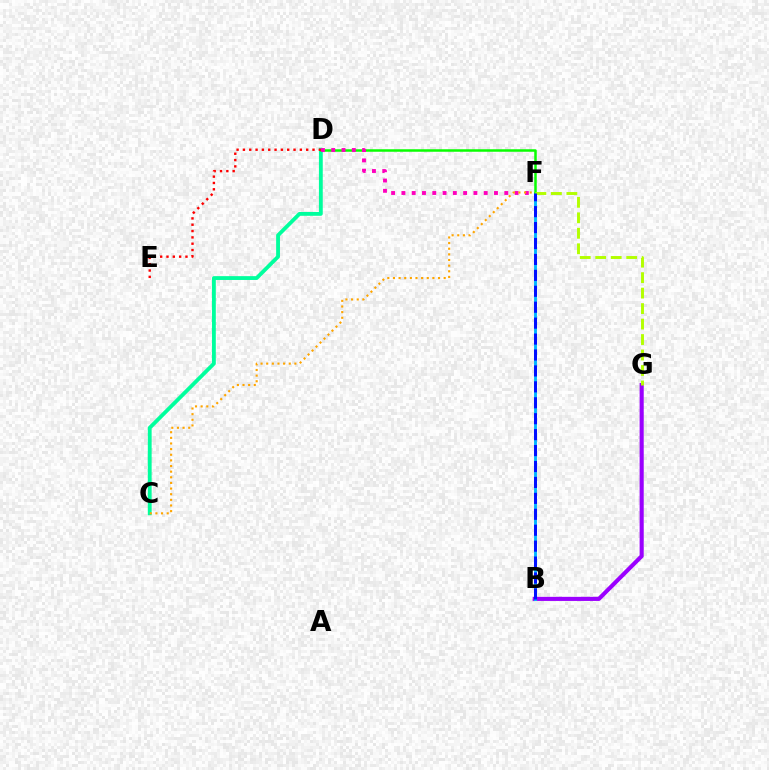{('B', 'G'): [{'color': '#9b00ff', 'line_style': 'solid', 'thickness': 2.96}], ('C', 'D'): [{'color': '#00ff9d', 'line_style': 'solid', 'thickness': 2.76}], ('B', 'F'): [{'color': '#00b5ff', 'line_style': 'solid', 'thickness': 2.07}, {'color': '#0010ff', 'line_style': 'dashed', 'thickness': 2.16}], ('D', 'F'): [{'color': '#08ff00', 'line_style': 'solid', 'thickness': 1.8}, {'color': '#ff00bd', 'line_style': 'dotted', 'thickness': 2.8}], ('D', 'E'): [{'color': '#ff0000', 'line_style': 'dotted', 'thickness': 1.72}], ('F', 'G'): [{'color': '#b3ff00', 'line_style': 'dashed', 'thickness': 2.1}], ('C', 'F'): [{'color': '#ffa500', 'line_style': 'dotted', 'thickness': 1.53}]}